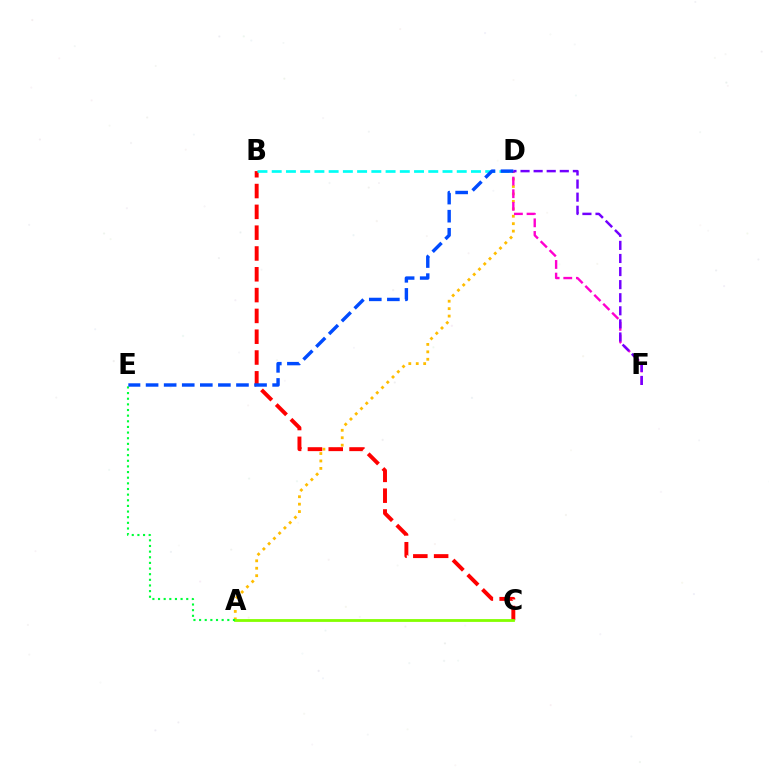{('A', 'D'): [{'color': '#ffbd00', 'line_style': 'dotted', 'thickness': 2.02}], ('B', 'C'): [{'color': '#ff0000', 'line_style': 'dashed', 'thickness': 2.83}], ('D', 'F'): [{'color': '#ff00cf', 'line_style': 'dashed', 'thickness': 1.71}, {'color': '#7200ff', 'line_style': 'dashed', 'thickness': 1.78}], ('A', 'C'): [{'color': '#84ff00', 'line_style': 'solid', 'thickness': 2.02}], ('A', 'E'): [{'color': '#00ff39', 'line_style': 'dotted', 'thickness': 1.53}], ('B', 'D'): [{'color': '#00fff6', 'line_style': 'dashed', 'thickness': 1.93}], ('D', 'E'): [{'color': '#004bff', 'line_style': 'dashed', 'thickness': 2.46}]}